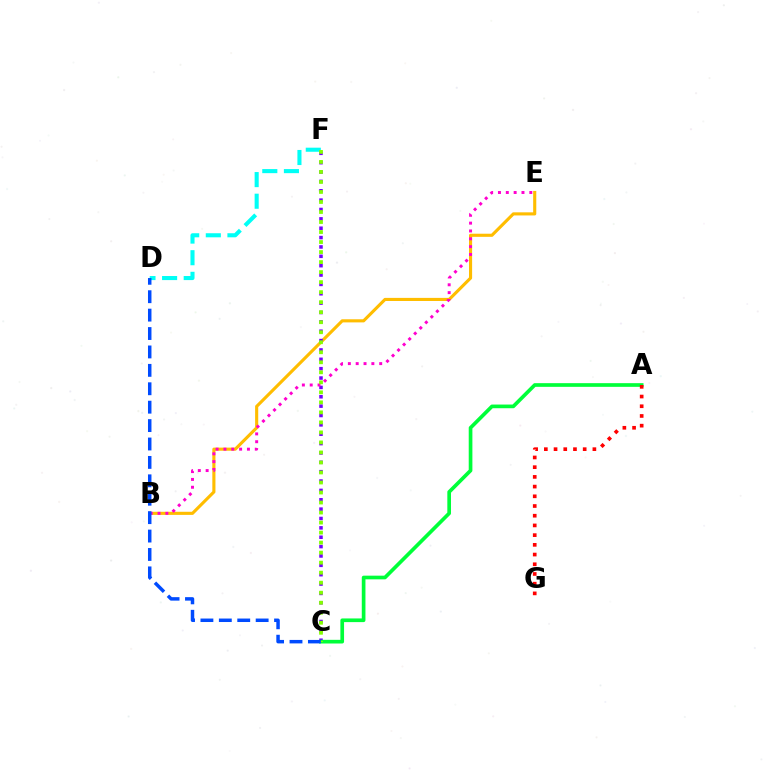{('D', 'F'): [{'color': '#00fff6', 'line_style': 'dashed', 'thickness': 2.94}], ('B', 'E'): [{'color': '#ffbd00', 'line_style': 'solid', 'thickness': 2.24}, {'color': '#ff00cf', 'line_style': 'dotted', 'thickness': 2.13}], ('C', 'F'): [{'color': '#7200ff', 'line_style': 'dotted', 'thickness': 2.54}, {'color': '#84ff00', 'line_style': 'dotted', 'thickness': 2.72}], ('A', 'C'): [{'color': '#00ff39', 'line_style': 'solid', 'thickness': 2.64}], ('C', 'D'): [{'color': '#004bff', 'line_style': 'dashed', 'thickness': 2.5}], ('A', 'G'): [{'color': '#ff0000', 'line_style': 'dotted', 'thickness': 2.64}]}